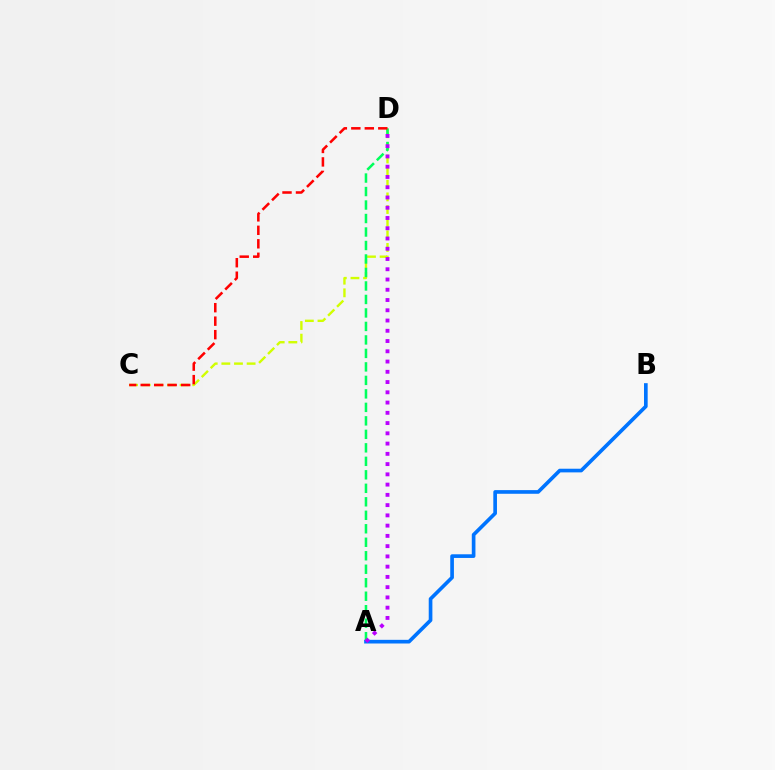{('C', 'D'): [{'color': '#d1ff00', 'line_style': 'dashed', 'thickness': 1.72}, {'color': '#ff0000', 'line_style': 'dashed', 'thickness': 1.83}], ('A', 'D'): [{'color': '#00ff5c', 'line_style': 'dashed', 'thickness': 1.83}, {'color': '#b900ff', 'line_style': 'dotted', 'thickness': 2.79}], ('A', 'B'): [{'color': '#0074ff', 'line_style': 'solid', 'thickness': 2.63}]}